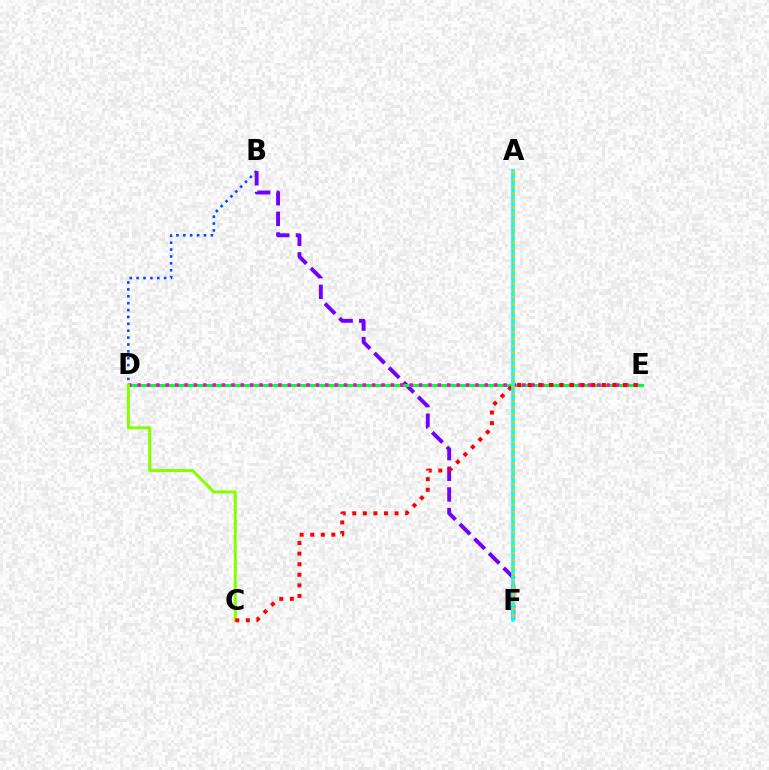{('B', 'D'): [{'color': '#004bff', 'line_style': 'dotted', 'thickness': 1.87}], ('B', 'F'): [{'color': '#7200ff', 'line_style': 'dashed', 'thickness': 2.8}], ('D', 'E'): [{'color': '#00ff39', 'line_style': 'solid', 'thickness': 2.2}, {'color': '#ff00cf', 'line_style': 'dotted', 'thickness': 2.55}], ('C', 'D'): [{'color': '#84ff00', 'line_style': 'solid', 'thickness': 2.16}], ('C', 'E'): [{'color': '#ff0000', 'line_style': 'dotted', 'thickness': 2.87}], ('A', 'F'): [{'color': '#00fff6', 'line_style': 'solid', 'thickness': 2.64}, {'color': '#ffbd00', 'line_style': 'dotted', 'thickness': 1.88}]}